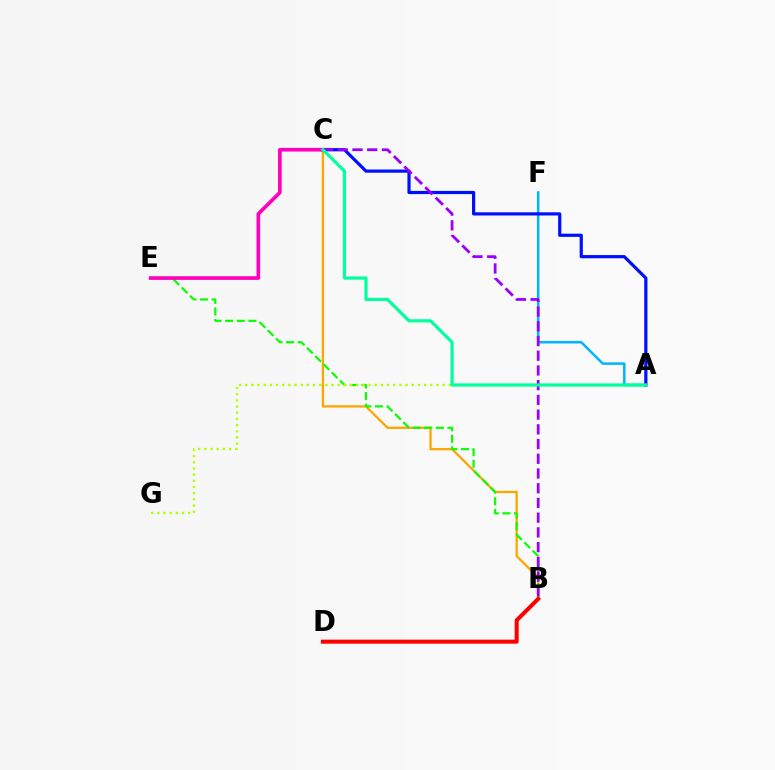{('B', 'C'): [{'color': '#ffa500', 'line_style': 'solid', 'thickness': 1.65}, {'color': '#9b00ff', 'line_style': 'dashed', 'thickness': 2.0}], ('B', 'E'): [{'color': '#08ff00', 'line_style': 'dashed', 'thickness': 1.58}], ('A', 'F'): [{'color': '#00b5ff', 'line_style': 'solid', 'thickness': 1.81}], ('A', 'C'): [{'color': '#0010ff', 'line_style': 'solid', 'thickness': 2.31}, {'color': '#00ff9d', 'line_style': 'solid', 'thickness': 2.29}], ('C', 'E'): [{'color': '#ff00bd', 'line_style': 'solid', 'thickness': 2.64}], ('A', 'G'): [{'color': '#b3ff00', 'line_style': 'dotted', 'thickness': 1.68}], ('B', 'D'): [{'color': '#ff0000', 'line_style': 'solid', 'thickness': 2.9}]}